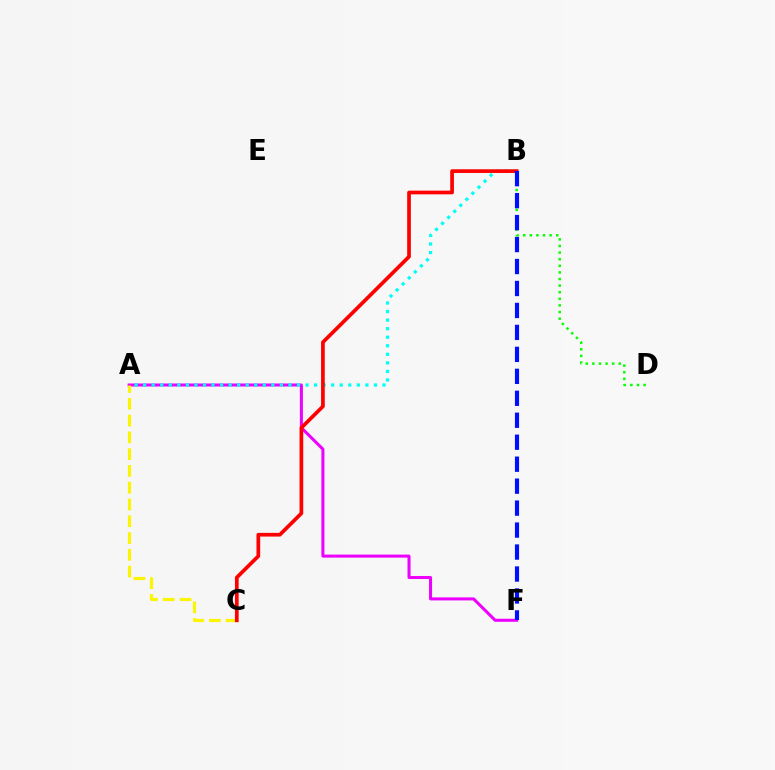{('A', 'F'): [{'color': '#ee00ff', 'line_style': 'solid', 'thickness': 2.18}], ('A', 'B'): [{'color': '#00fff6', 'line_style': 'dotted', 'thickness': 2.32}], ('A', 'C'): [{'color': '#fcf500', 'line_style': 'dashed', 'thickness': 2.28}], ('B', 'C'): [{'color': '#ff0000', 'line_style': 'solid', 'thickness': 2.67}], ('B', 'D'): [{'color': '#08ff00', 'line_style': 'dotted', 'thickness': 1.79}], ('B', 'F'): [{'color': '#0010ff', 'line_style': 'dashed', 'thickness': 2.98}]}